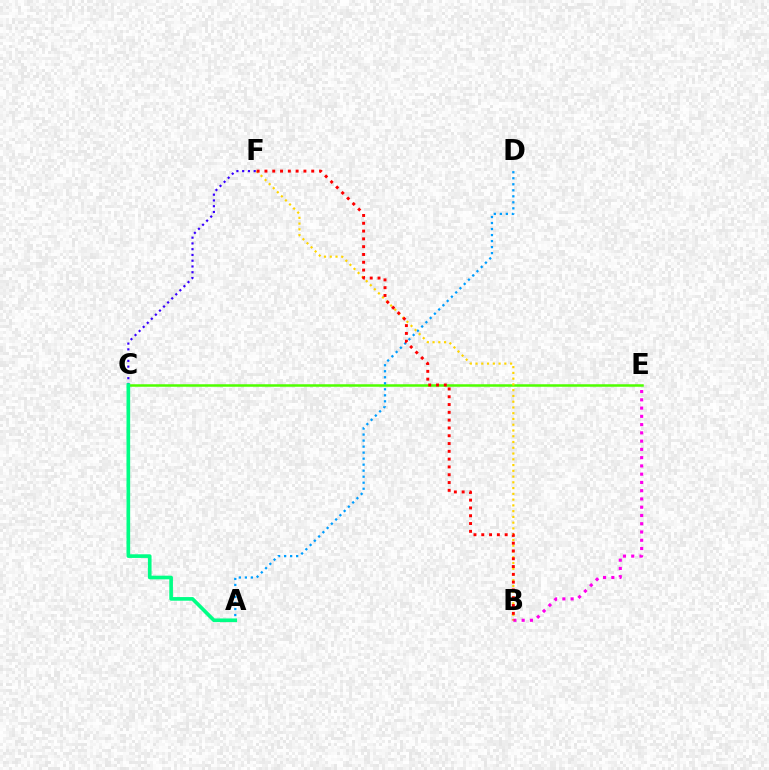{('C', 'E'): [{'color': '#4fff00', 'line_style': 'solid', 'thickness': 1.81}], ('B', 'E'): [{'color': '#ff00ed', 'line_style': 'dotted', 'thickness': 2.24}], ('A', 'D'): [{'color': '#009eff', 'line_style': 'dotted', 'thickness': 1.63}], ('C', 'F'): [{'color': '#3700ff', 'line_style': 'dotted', 'thickness': 1.57}], ('A', 'C'): [{'color': '#00ff86', 'line_style': 'solid', 'thickness': 2.63}], ('B', 'F'): [{'color': '#ffd500', 'line_style': 'dotted', 'thickness': 1.57}, {'color': '#ff0000', 'line_style': 'dotted', 'thickness': 2.12}]}